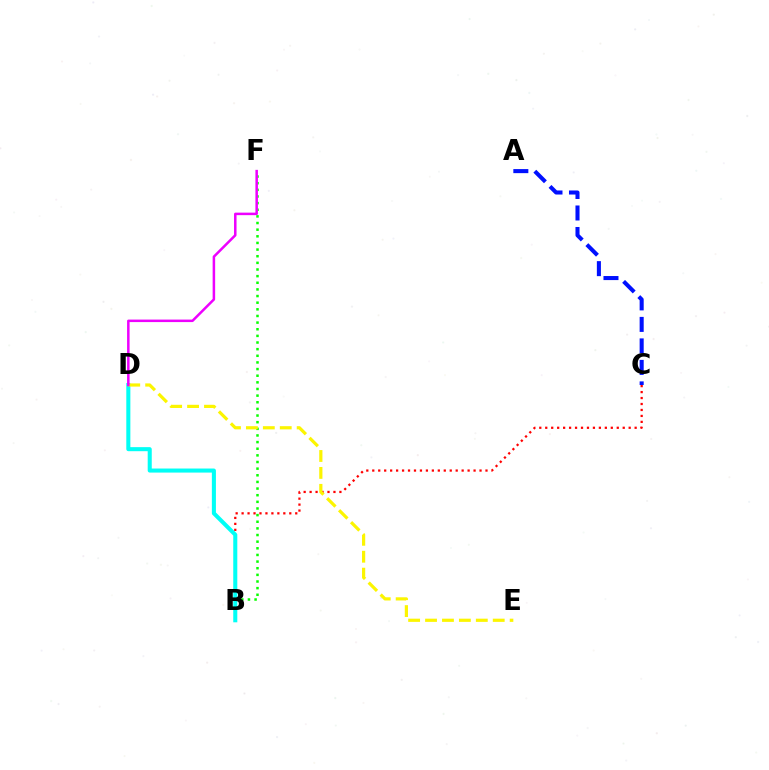{('A', 'C'): [{'color': '#0010ff', 'line_style': 'dashed', 'thickness': 2.92}], ('B', 'C'): [{'color': '#ff0000', 'line_style': 'dotted', 'thickness': 1.62}], ('B', 'F'): [{'color': '#08ff00', 'line_style': 'dotted', 'thickness': 1.8}], ('B', 'D'): [{'color': '#00fff6', 'line_style': 'solid', 'thickness': 2.92}], ('D', 'E'): [{'color': '#fcf500', 'line_style': 'dashed', 'thickness': 2.3}], ('D', 'F'): [{'color': '#ee00ff', 'line_style': 'solid', 'thickness': 1.81}]}